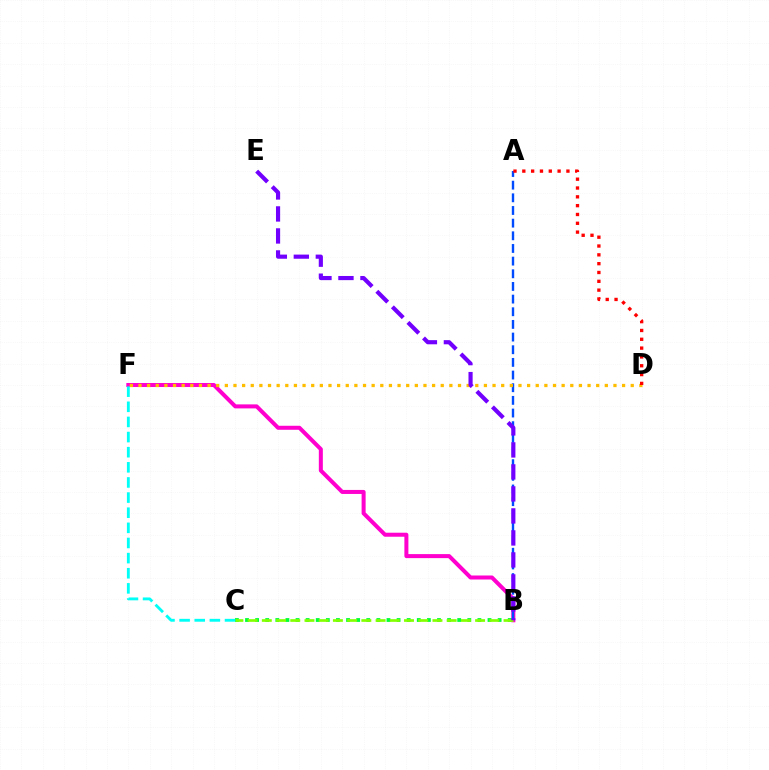{('B', 'F'): [{'color': '#ff00cf', 'line_style': 'solid', 'thickness': 2.89}], ('A', 'B'): [{'color': '#004bff', 'line_style': 'dashed', 'thickness': 1.72}], ('D', 'F'): [{'color': '#ffbd00', 'line_style': 'dotted', 'thickness': 2.35}], ('B', 'C'): [{'color': '#00ff39', 'line_style': 'dotted', 'thickness': 2.75}, {'color': '#84ff00', 'line_style': 'dashed', 'thickness': 1.93}], ('A', 'D'): [{'color': '#ff0000', 'line_style': 'dotted', 'thickness': 2.4}], ('C', 'F'): [{'color': '#00fff6', 'line_style': 'dashed', 'thickness': 2.06}], ('B', 'E'): [{'color': '#7200ff', 'line_style': 'dashed', 'thickness': 2.99}]}